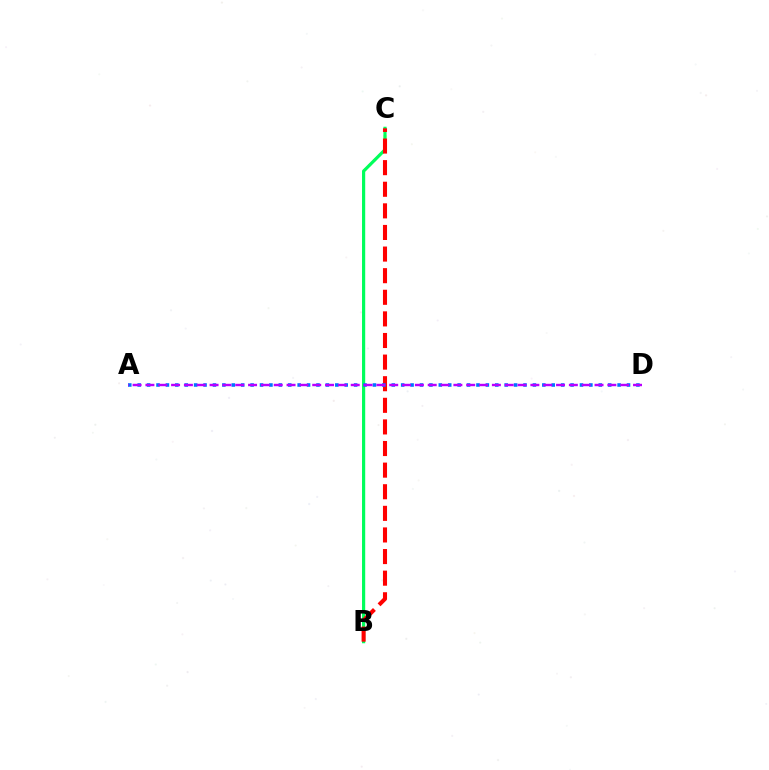{('B', 'C'): [{'color': '#d1ff00', 'line_style': 'dotted', 'thickness': 1.89}, {'color': '#00ff5c', 'line_style': 'solid', 'thickness': 2.29}, {'color': '#ff0000', 'line_style': 'dashed', 'thickness': 2.94}], ('A', 'D'): [{'color': '#0074ff', 'line_style': 'dotted', 'thickness': 2.56}, {'color': '#b900ff', 'line_style': 'dashed', 'thickness': 1.74}]}